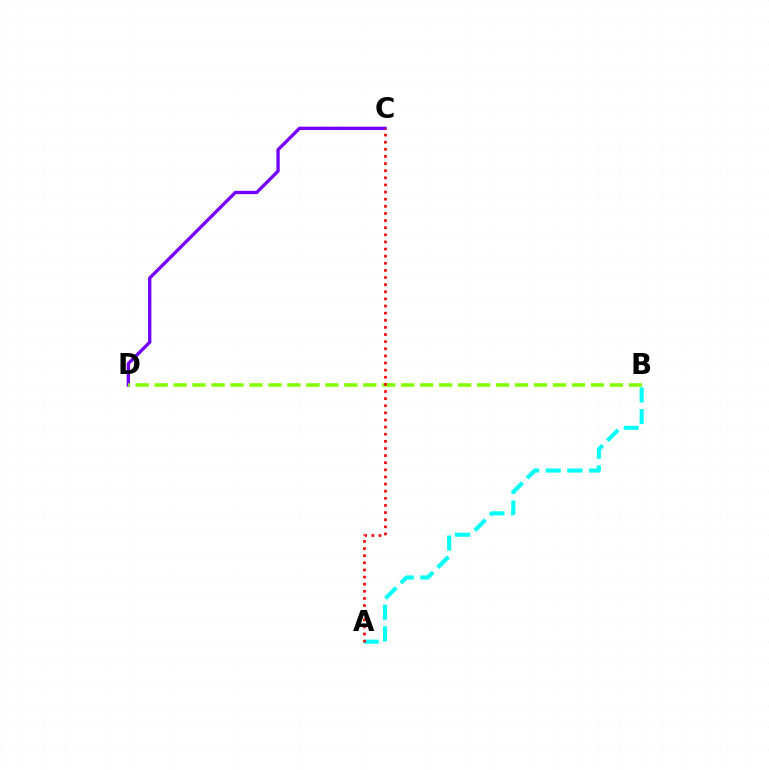{('A', 'B'): [{'color': '#00fff6', 'line_style': 'dashed', 'thickness': 2.94}], ('C', 'D'): [{'color': '#7200ff', 'line_style': 'solid', 'thickness': 2.39}], ('B', 'D'): [{'color': '#84ff00', 'line_style': 'dashed', 'thickness': 2.58}], ('A', 'C'): [{'color': '#ff0000', 'line_style': 'dotted', 'thickness': 1.94}]}